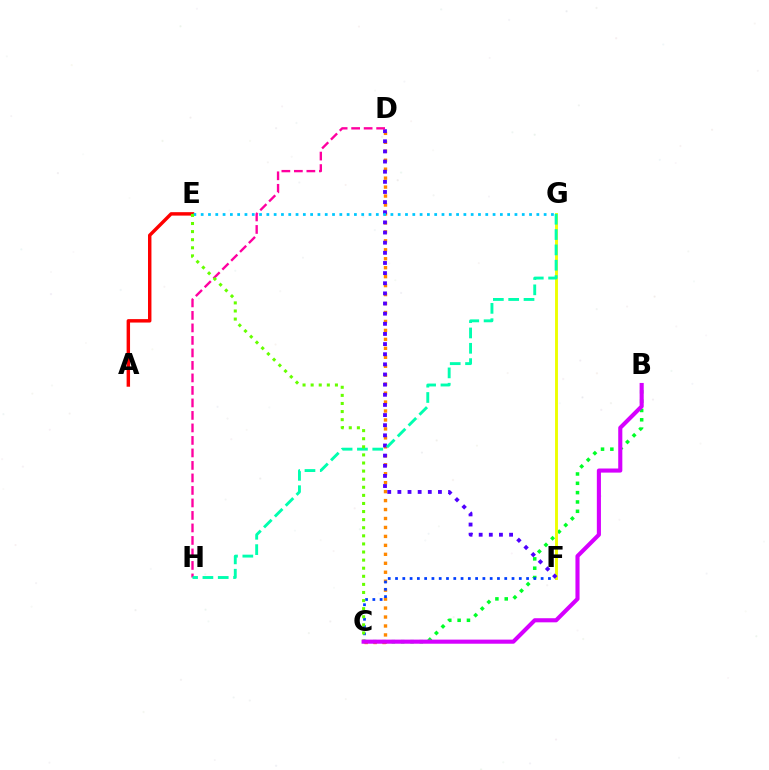{('B', 'C'): [{'color': '#00ff27', 'line_style': 'dotted', 'thickness': 2.53}, {'color': '#d600ff', 'line_style': 'solid', 'thickness': 2.95}], ('C', 'D'): [{'color': '#ff8800', 'line_style': 'dotted', 'thickness': 2.43}], ('C', 'F'): [{'color': '#003fff', 'line_style': 'dotted', 'thickness': 1.98}], ('F', 'G'): [{'color': '#eeff00', 'line_style': 'solid', 'thickness': 2.08}], ('D', 'F'): [{'color': '#4f00ff', 'line_style': 'dotted', 'thickness': 2.75}], ('D', 'H'): [{'color': '#ff00a0', 'line_style': 'dashed', 'thickness': 1.7}], ('A', 'E'): [{'color': '#ff0000', 'line_style': 'solid', 'thickness': 2.48}], ('G', 'H'): [{'color': '#00ffaf', 'line_style': 'dashed', 'thickness': 2.08}], ('E', 'G'): [{'color': '#00c7ff', 'line_style': 'dotted', 'thickness': 1.98}], ('C', 'E'): [{'color': '#66ff00', 'line_style': 'dotted', 'thickness': 2.2}]}